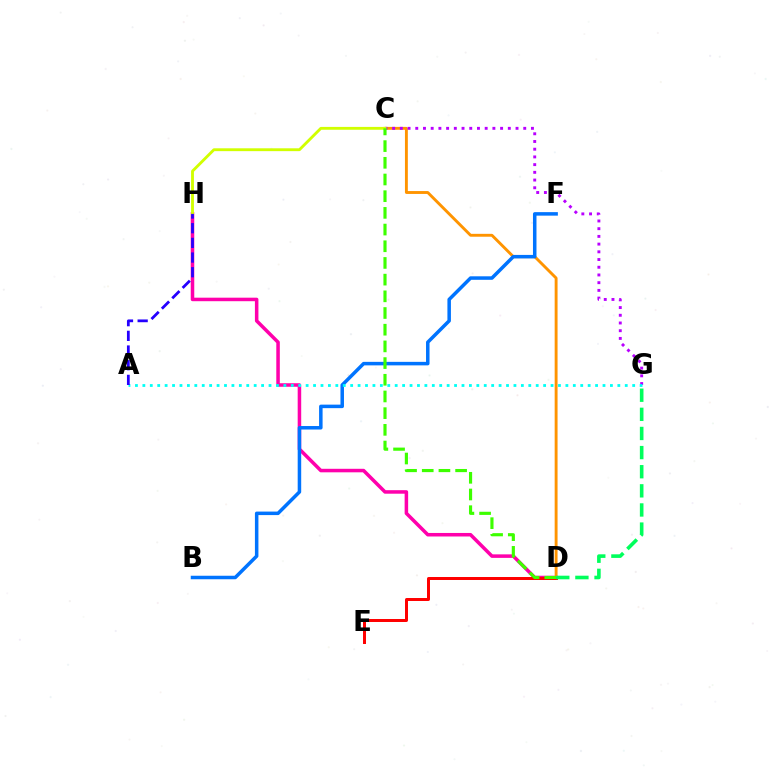{('D', 'H'): [{'color': '#ff00ac', 'line_style': 'solid', 'thickness': 2.54}], ('C', 'D'): [{'color': '#ff9400', 'line_style': 'solid', 'thickness': 2.08}, {'color': '#3dff00', 'line_style': 'dashed', 'thickness': 2.27}], ('C', 'G'): [{'color': '#b900ff', 'line_style': 'dotted', 'thickness': 2.1}], ('B', 'F'): [{'color': '#0074ff', 'line_style': 'solid', 'thickness': 2.53}], ('D', 'E'): [{'color': '#ff0000', 'line_style': 'solid', 'thickness': 2.15}], ('C', 'H'): [{'color': '#d1ff00', 'line_style': 'solid', 'thickness': 2.05}], ('A', 'G'): [{'color': '#00fff6', 'line_style': 'dotted', 'thickness': 2.02}], ('D', 'G'): [{'color': '#00ff5c', 'line_style': 'dashed', 'thickness': 2.6}], ('A', 'H'): [{'color': '#2500ff', 'line_style': 'dashed', 'thickness': 1.99}]}